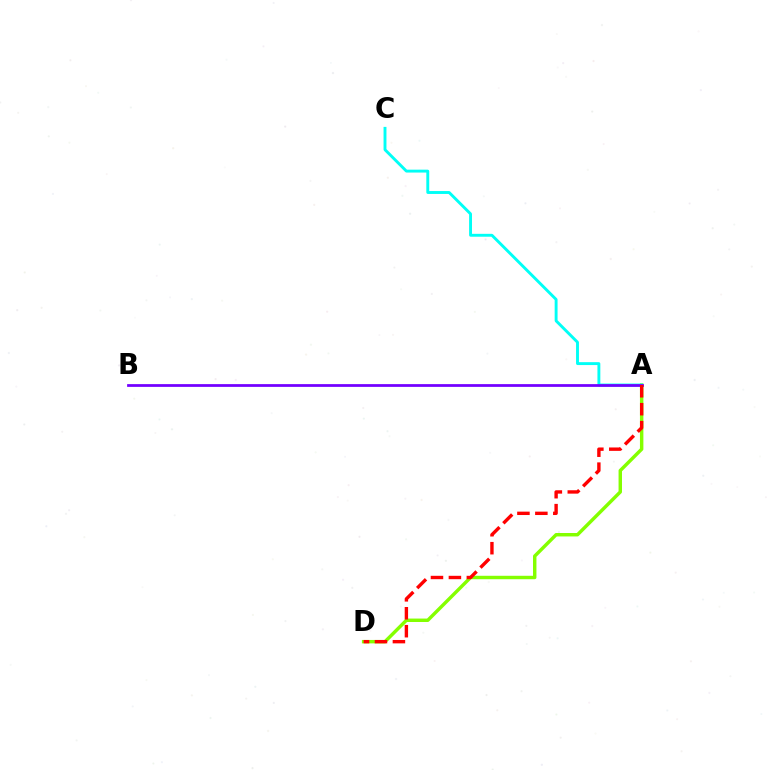{('A', 'D'): [{'color': '#84ff00', 'line_style': 'solid', 'thickness': 2.47}, {'color': '#ff0000', 'line_style': 'dashed', 'thickness': 2.44}], ('A', 'C'): [{'color': '#00fff6', 'line_style': 'solid', 'thickness': 2.09}], ('A', 'B'): [{'color': '#7200ff', 'line_style': 'solid', 'thickness': 1.99}]}